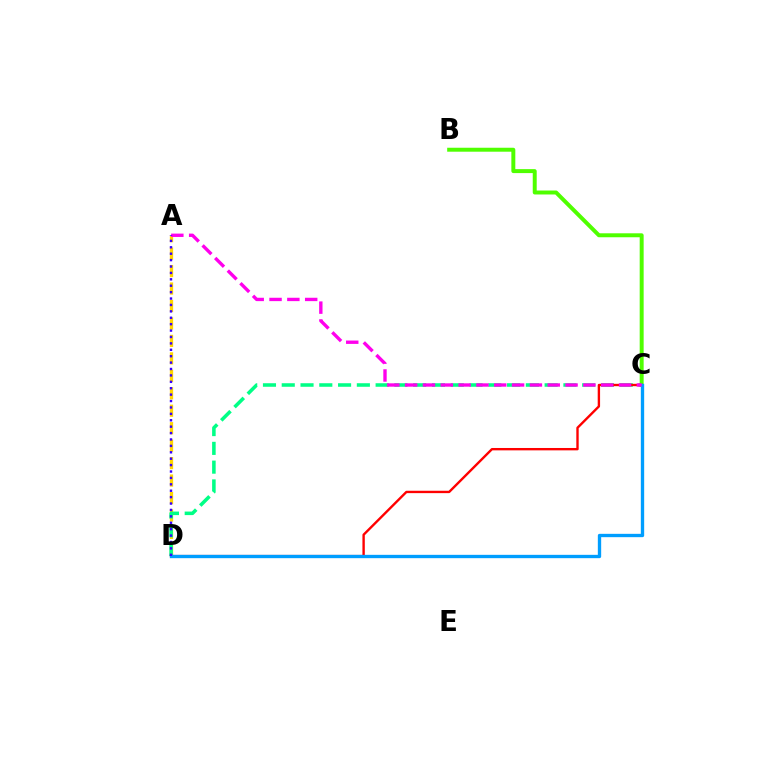{('A', 'D'): [{'color': '#ffd500', 'line_style': 'dashed', 'thickness': 2.37}, {'color': '#3700ff', 'line_style': 'dotted', 'thickness': 1.74}], ('B', 'C'): [{'color': '#4fff00', 'line_style': 'solid', 'thickness': 2.85}], ('C', 'D'): [{'color': '#00ff86', 'line_style': 'dashed', 'thickness': 2.55}, {'color': '#ff0000', 'line_style': 'solid', 'thickness': 1.71}, {'color': '#009eff', 'line_style': 'solid', 'thickness': 2.4}], ('A', 'C'): [{'color': '#ff00ed', 'line_style': 'dashed', 'thickness': 2.42}]}